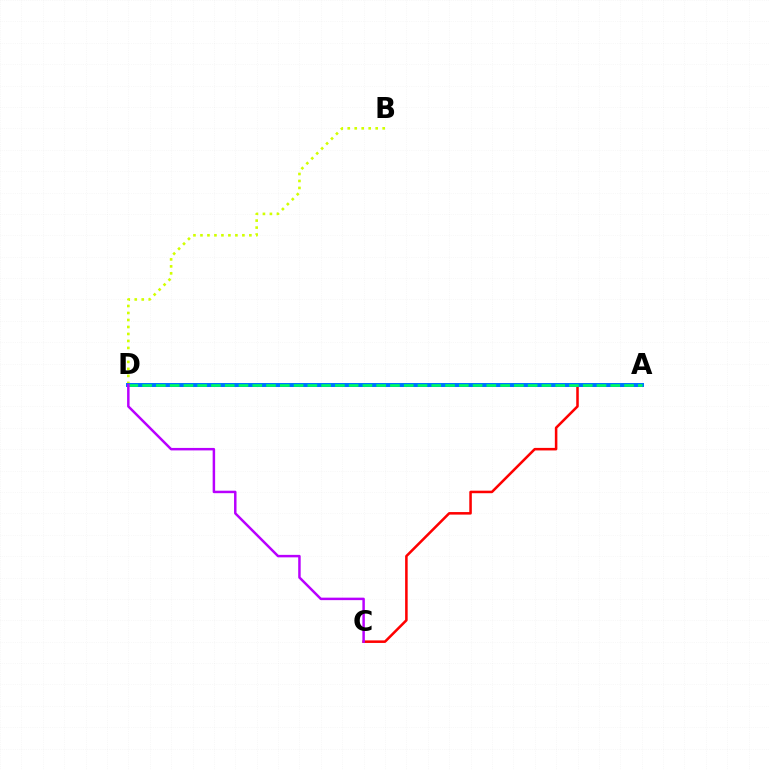{('B', 'D'): [{'color': '#d1ff00', 'line_style': 'dotted', 'thickness': 1.9}], ('A', 'C'): [{'color': '#ff0000', 'line_style': 'solid', 'thickness': 1.83}], ('A', 'D'): [{'color': '#0074ff', 'line_style': 'solid', 'thickness': 2.86}, {'color': '#00ff5c', 'line_style': 'dashed', 'thickness': 1.87}], ('C', 'D'): [{'color': '#b900ff', 'line_style': 'solid', 'thickness': 1.79}]}